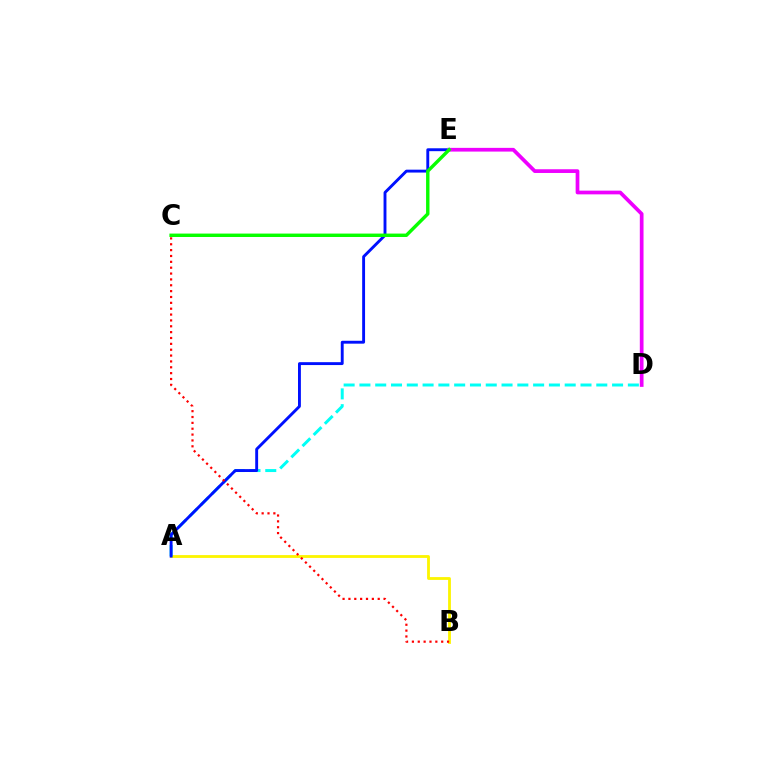{('A', 'B'): [{'color': '#fcf500', 'line_style': 'solid', 'thickness': 2.03}], ('A', 'D'): [{'color': '#00fff6', 'line_style': 'dashed', 'thickness': 2.15}], ('A', 'E'): [{'color': '#0010ff', 'line_style': 'solid', 'thickness': 2.08}], ('B', 'C'): [{'color': '#ff0000', 'line_style': 'dotted', 'thickness': 1.59}], ('D', 'E'): [{'color': '#ee00ff', 'line_style': 'solid', 'thickness': 2.68}], ('C', 'E'): [{'color': '#08ff00', 'line_style': 'solid', 'thickness': 2.46}]}